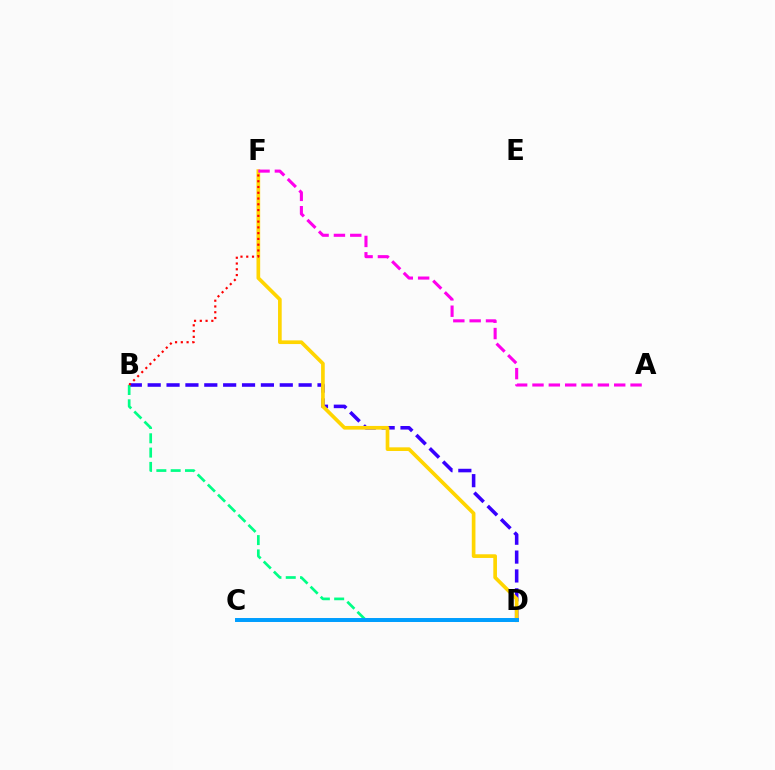{('B', 'D'): [{'color': '#3700ff', 'line_style': 'dashed', 'thickness': 2.56}, {'color': '#00ff86', 'line_style': 'dashed', 'thickness': 1.94}], ('D', 'F'): [{'color': '#ffd500', 'line_style': 'solid', 'thickness': 2.64}], ('A', 'F'): [{'color': '#ff00ed', 'line_style': 'dashed', 'thickness': 2.22}], ('C', 'D'): [{'color': '#4fff00', 'line_style': 'dotted', 'thickness': 1.52}, {'color': '#009eff', 'line_style': 'solid', 'thickness': 2.85}], ('B', 'F'): [{'color': '#ff0000', 'line_style': 'dotted', 'thickness': 1.57}]}